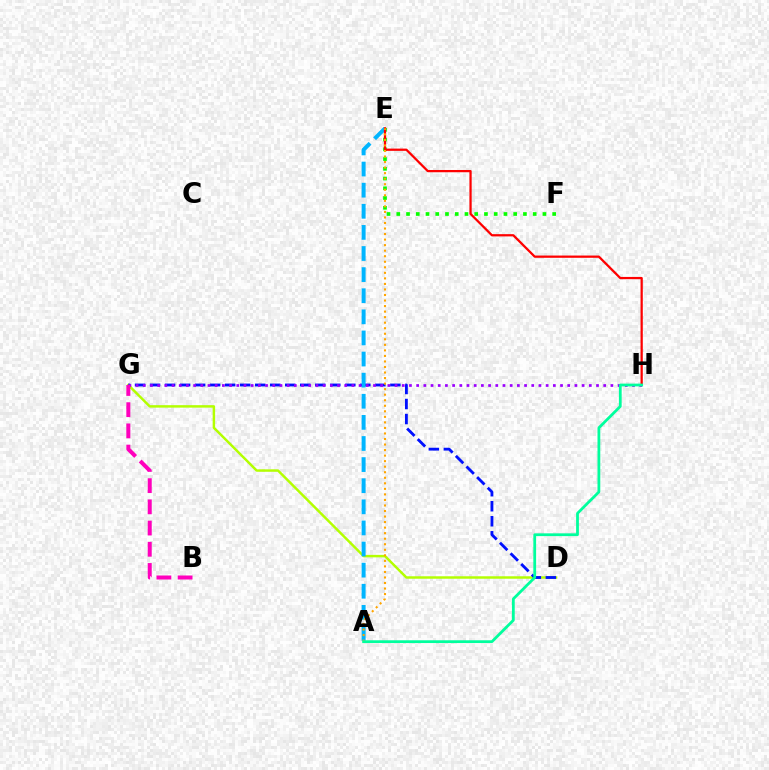{('E', 'F'): [{'color': '#08ff00', 'line_style': 'dotted', 'thickness': 2.65}], ('D', 'G'): [{'color': '#b3ff00', 'line_style': 'solid', 'thickness': 1.77}, {'color': '#0010ff', 'line_style': 'dashed', 'thickness': 2.04}], ('A', 'E'): [{'color': '#00b5ff', 'line_style': 'dashed', 'thickness': 2.87}, {'color': '#ffa500', 'line_style': 'dotted', 'thickness': 1.5}], ('E', 'H'): [{'color': '#ff0000', 'line_style': 'solid', 'thickness': 1.62}], ('G', 'H'): [{'color': '#9b00ff', 'line_style': 'dotted', 'thickness': 1.95}], ('A', 'H'): [{'color': '#00ff9d', 'line_style': 'solid', 'thickness': 2.0}], ('B', 'G'): [{'color': '#ff00bd', 'line_style': 'dashed', 'thickness': 2.88}]}